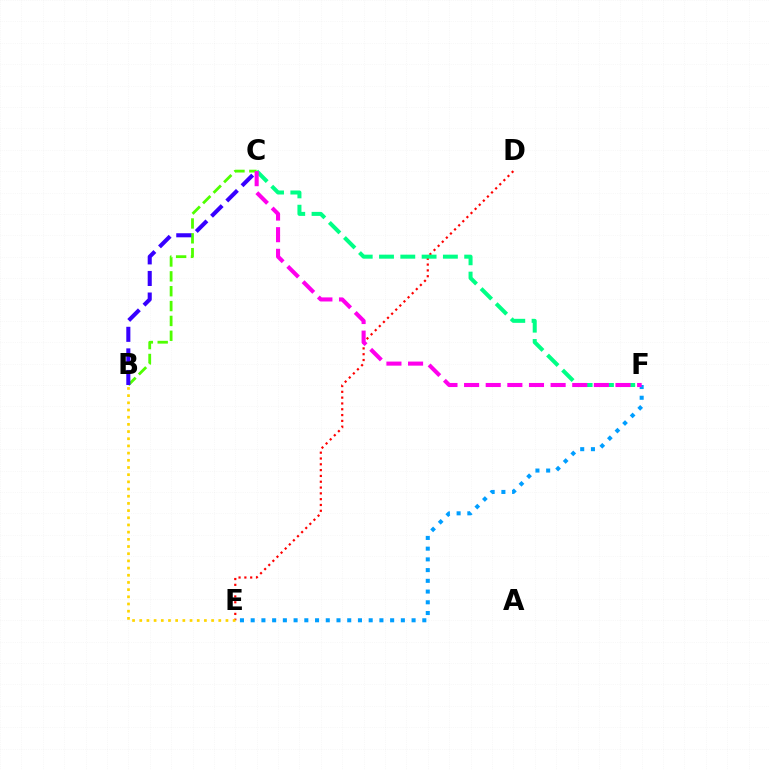{('D', 'E'): [{'color': '#ff0000', 'line_style': 'dotted', 'thickness': 1.58}], ('C', 'F'): [{'color': '#00ff86', 'line_style': 'dashed', 'thickness': 2.89}, {'color': '#ff00ed', 'line_style': 'dashed', 'thickness': 2.94}], ('B', 'C'): [{'color': '#4fff00', 'line_style': 'dashed', 'thickness': 2.02}, {'color': '#3700ff', 'line_style': 'dashed', 'thickness': 2.93}], ('E', 'F'): [{'color': '#009eff', 'line_style': 'dotted', 'thickness': 2.91}], ('B', 'E'): [{'color': '#ffd500', 'line_style': 'dotted', 'thickness': 1.95}]}